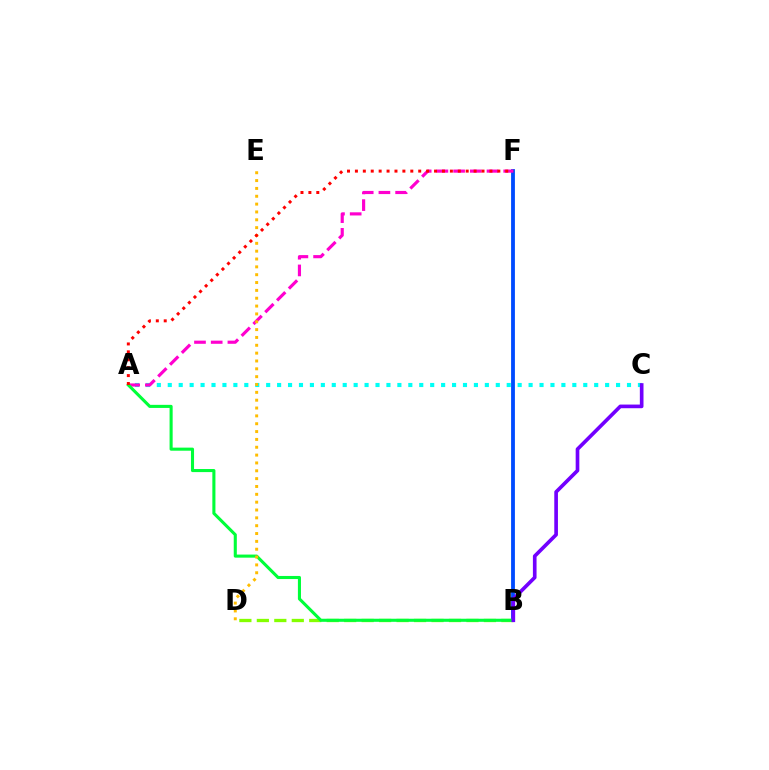{('B', 'F'): [{'color': '#004bff', 'line_style': 'solid', 'thickness': 2.75}], ('A', 'C'): [{'color': '#00fff6', 'line_style': 'dotted', 'thickness': 2.97}], ('A', 'F'): [{'color': '#ff00cf', 'line_style': 'dashed', 'thickness': 2.27}, {'color': '#ff0000', 'line_style': 'dotted', 'thickness': 2.15}], ('B', 'D'): [{'color': '#84ff00', 'line_style': 'dashed', 'thickness': 2.37}], ('A', 'B'): [{'color': '#00ff39', 'line_style': 'solid', 'thickness': 2.22}], ('D', 'E'): [{'color': '#ffbd00', 'line_style': 'dotted', 'thickness': 2.13}], ('B', 'C'): [{'color': '#7200ff', 'line_style': 'solid', 'thickness': 2.63}]}